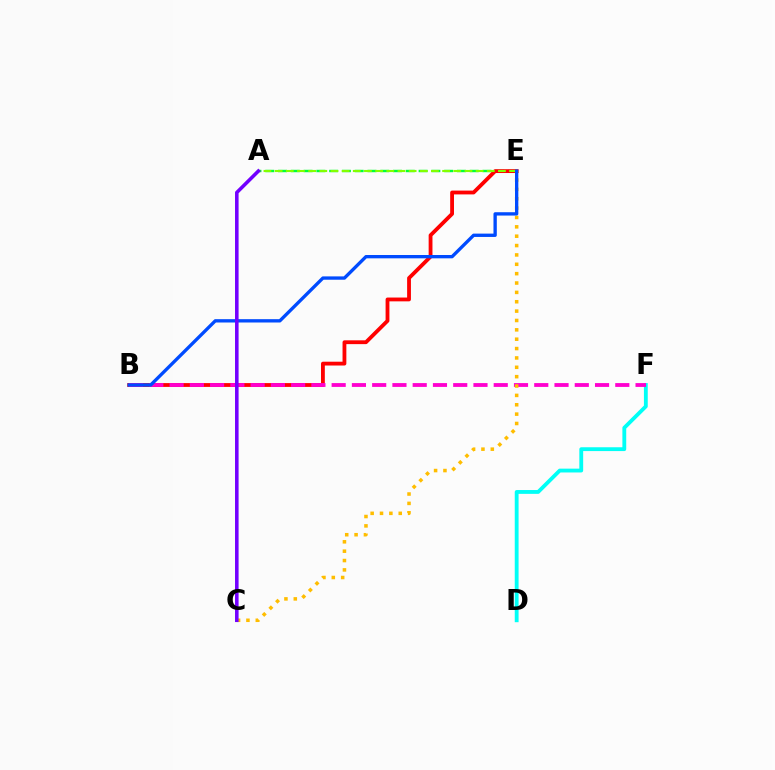{('A', 'E'): [{'color': '#00ff39', 'line_style': 'dashed', 'thickness': 1.74}, {'color': '#84ff00', 'line_style': 'dashed', 'thickness': 1.52}], ('B', 'E'): [{'color': '#ff0000', 'line_style': 'solid', 'thickness': 2.75}, {'color': '#004bff', 'line_style': 'solid', 'thickness': 2.4}], ('D', 'F'): [{'color': '#00fff6', 'line_style': 'solid', 'thickness': 2.75}], ('B', 'F'): [{'color': '#ff00cf', 'line_style': 'dashed', 'thickness': 2.75}], ('C', 'E'): [{'color': '#ffbd00', 'line_style': 'dotted', 'thickness': 2.54}], ('A', 'C'): [{'color': '#7200ff', 'line_style': 'solid', 'thickness': 2.56}]}